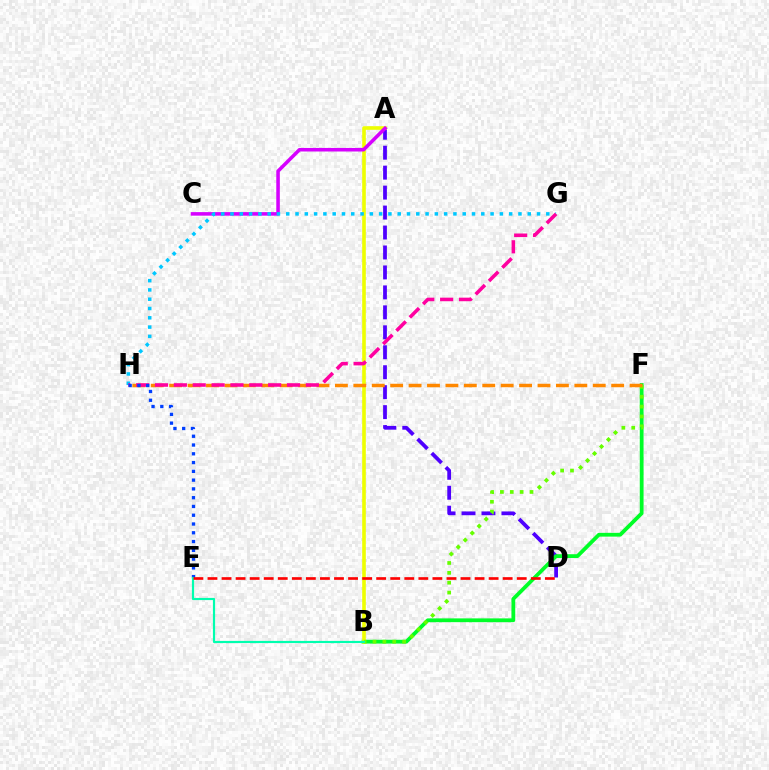{('A', 'D'): [{'color': '#4f00ff', 'line_style': 'dashed', 'thickness': 2.71}], ('B', 'F'): [{'color': '#00ff27', 'line_style': 'solid', 'thickness': 2.72}, {'color': '#66ff00', 'line_style': 'dotted', 'thickness': 2.68}], ('A', 'B'): [{'color': '#eeff00', 'line_style': 'solid', 'thickness': 2.6}], ('A', 'C'): [{'color': '#d600ff', 'line_style': 'solid', 'thickness': 2.55}], ('G', 'H'): [{'color': '#00c7ff', 'line_style': 'dotted', 'thickness': 2.52}, {'color': '#ff00a0', 'line_style': 'dashed', 'thickness': 2.56}], ('F', 'H'): [{'color': '#ff8800', 'line_style': 'dashed', 'thickness': 2.5}], ('E', 'H'): [{'color': '#003fff', 'line_style': 'dotted', 'thickness': 2.38}], ('B', 'E'): [{'color': '#00ffaf', 'line_style': 'solid', 'thickness': 1.57}], ('D', 'E'): [{'color': '#ff0000', 'line_style': 'dashed', 'thickness': 1.91}]}